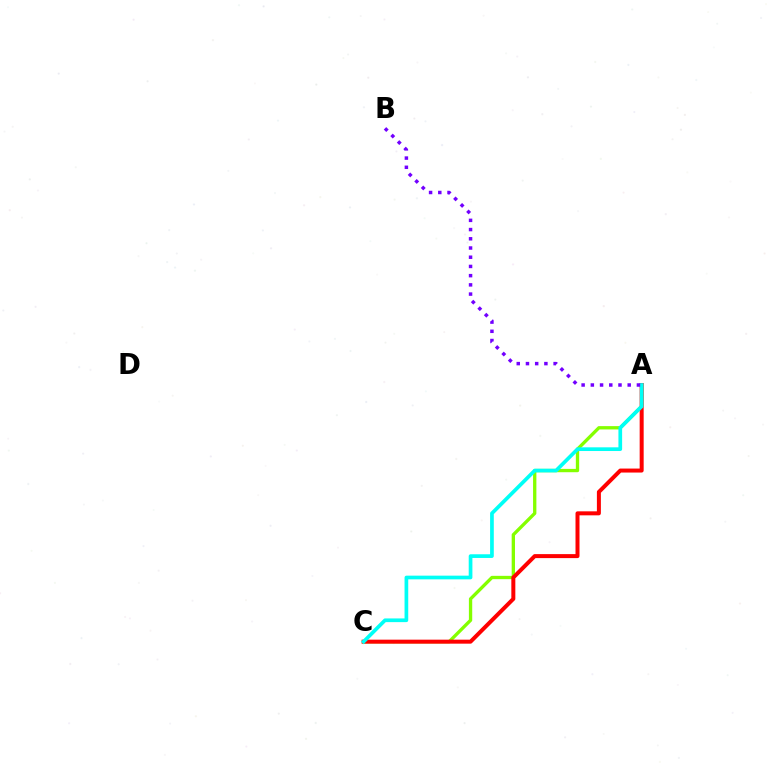{('A', 'C'): [{'color': '#84ff00', 'line_style': 'solid', 'thickness': 2.39}, {'color': '#ff0000', 'line_style': 'solid', 'thickness': 2.88}, {'color': '#00fff6', 'line_style': 'solid', 'thickness': 2.66}], ('A', 'B'): [{'color': '#7200ff', 'line_style': 'dotted', 'thickness': 2.5}]}